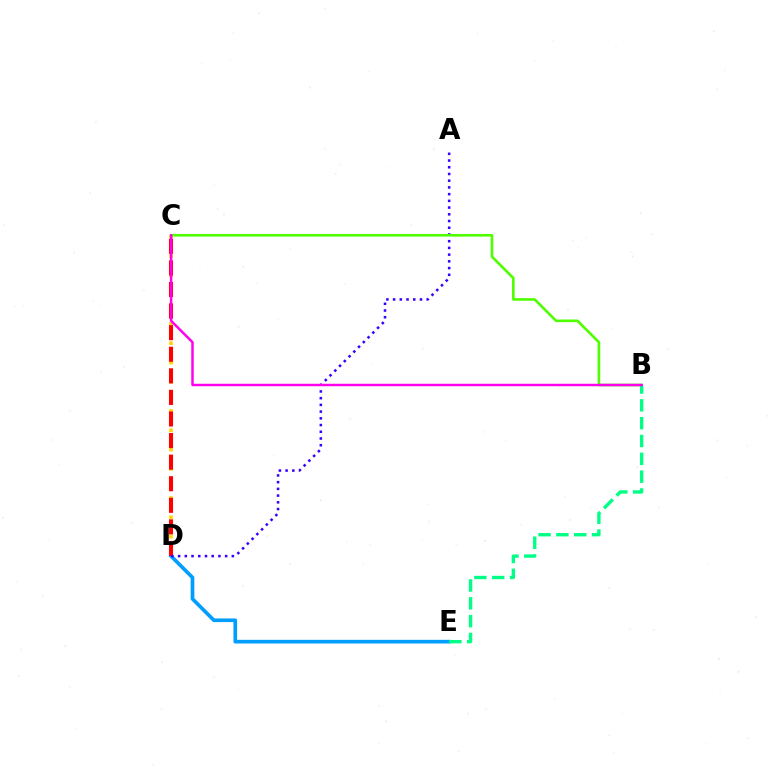{('D', 'E'): [{'color': '#009eff', 'line_style': 'solid', 'thickness': 2.64}], ('C', 'D'): [{'color': '#ffd500', 'line_style': 'dotted', 'thickness': 2.63}, {'color': '#ff0000', 'line_style': 'dashed', 'thickness': 2.93}], ('A', 'D'): [{'color': '#3700ff', 'line_style': 'dotted', 'thickness': 1.83}], ('B', 'C'): [{'color': '#4fff00', 'line_style': 'solid', 'thickness': 1.89}, {'color': '#ff00ed', 'line_style': 'solid', 'thickness': 1.77}], ('B', 'E'): [{'color': '#00ff86', 'line_style': 'dashed', 'thickness': 2.42}]}